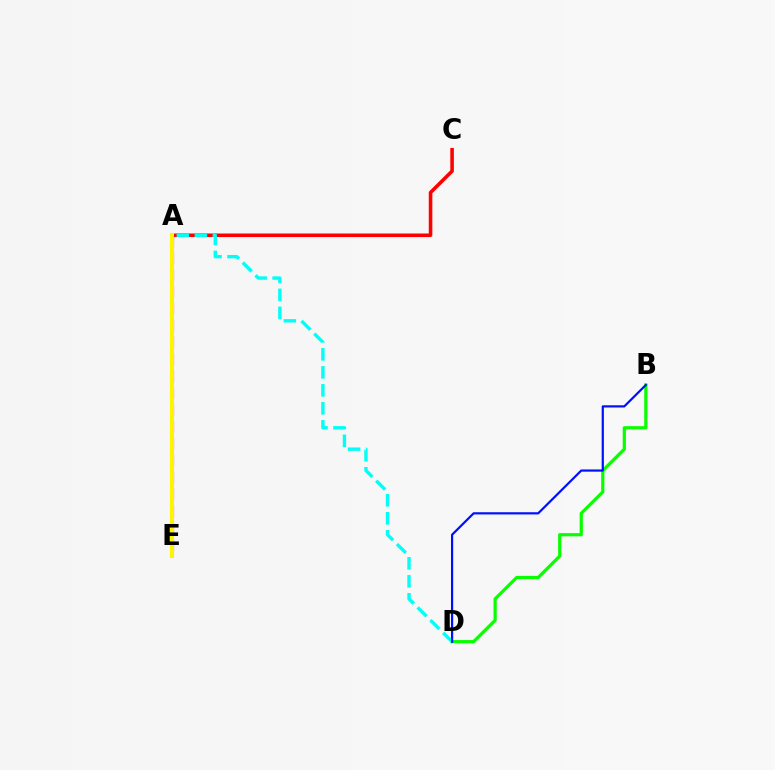{('A', 'C'): [{'color': '#ff0000', 'line_style': 'solid', 'thickness': 2.57}], ('A', 'E'): [{'color': '#ee00ff', 'line_style': 'dashed', 'thickness': 2.29}, {'color': '#fcf500', 'line_style': 'solid', 'thickness': 2.93}], ('B', 'D'): [{'color': '#08ff00', 'line_style': 'solid', 'thickness': 2.32}, {'color': '#0010ff', 'line_style': 'solid', 'thickness': 1.59}], ('A', 'D'): [{'color': '#00fff6', 'line_style': 'dashed', 'thickness': 2.44}]}